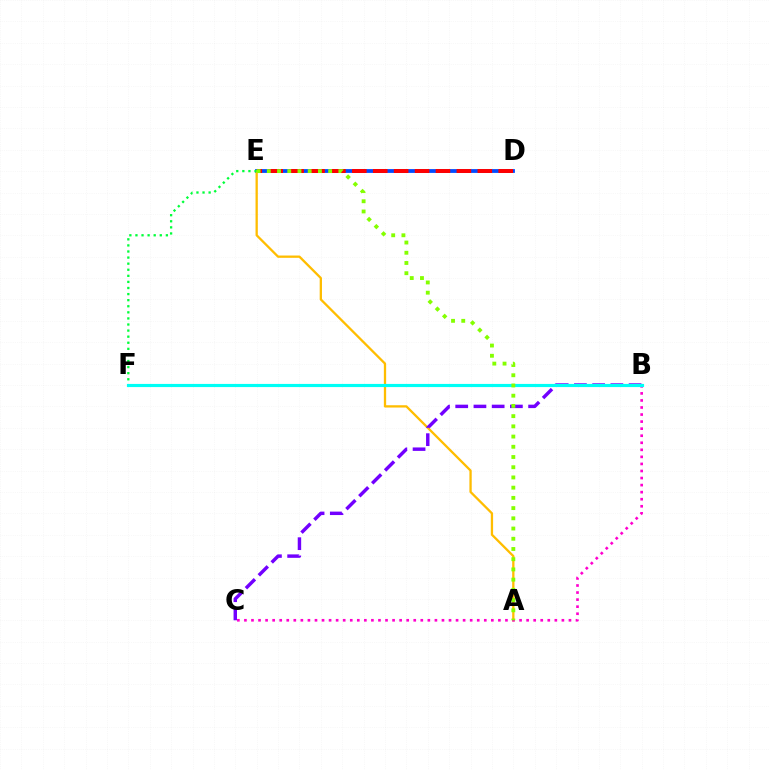{('D', 'E'): [{'color': '#004bff', 'line_style': 'solid', 'thickness': 2.73}, {'color': '#ff0000', 'line_style': 'dashed', 'thickness': 2.84}], ('A', 'E'): [{'color': '#ffbd00', 'line_style': 'solid', 'thickness': 1.65}, {'color': '#84ff00', 'line_style': 'dotted', 'thickness': 2.78}], ('B', 'C'): [{'color': '#7200ff', 'line_style': 'dashed', 'thickness': 2.48}, {'color': '#ff00cf', 'line_style': 'dotted', 'thickness': 1.92}], ('E', 'F'): [{'color': '#00ff39', 'line_style': 'dotted', 'thickness': 1.65}], ('B', 'F'): [{'color': '#00fff6', 'line_style': 'solid', 'thickness': 2.27}]}